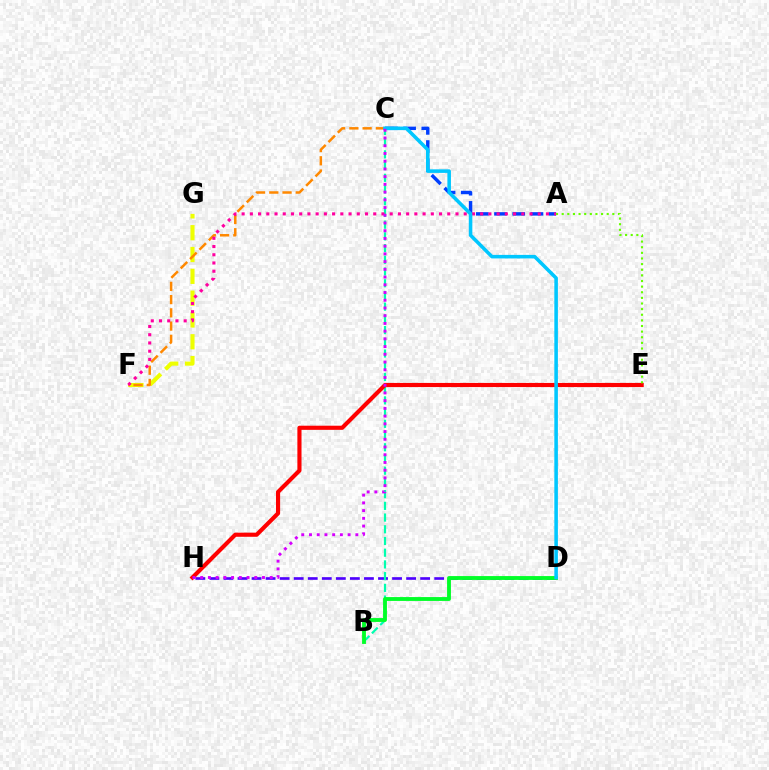{('A', 'C'): [{'color': '#003fff', 'line_style': 'dashed', 'thickness': 2.47}], ('F', 'G'): [{'color': '#eeff00', 'line_style': 'dashed', 'thickness': 2.96}], ('D', 'H'): [{'color': '#4f00ff', 'line_style': 'dashed', 'thickness': 1.91}], ('B', 'C'): [{'color': '#00ffaf', 'line_style': 'dashed', 'thickness': 1.59}], ('C', 'F'): [{'color': '#ff8800', 'line_style': 'dashed', 'thickness': 1.8}], ('E', 'H'): [{'color': '#ff0000', 'line_style': 'solid', 'thickness': 2.98}], ('B', 'D'): [{'color': '#00ff27', 'line_style': 'solid', 'thickness': 2.77}], ('A', 'F'): [{'color': '#ff00a0', 'line_style': 'dotted', 'thickness': 2.23}], ('C', 'D'): [{'color': '#00c7ff', 'line_style': 'solid', 'thickness': 2.56}], ('C', 'H'): [{'color': '#d600ff', 'line_style': 'dotted', 'thickness': 2.1}], ('A', 'E'): [{'color': '#66ff00', 'line_style': 'dotted', 'thickness': 1.53}]}